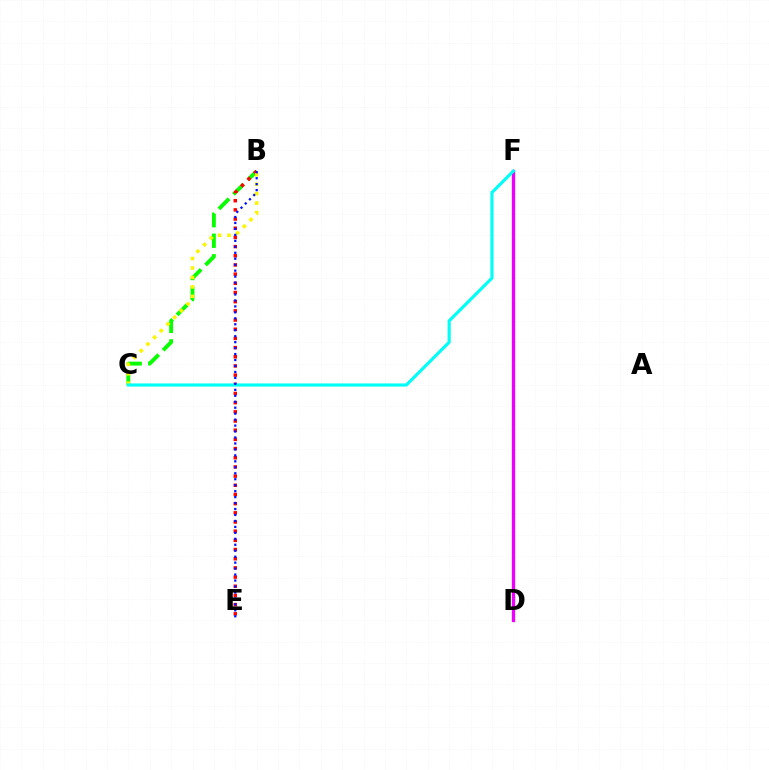{('B', 'C'): [{'color': '#08ff00', 'line_style': 'dashed', 'thickness': 2.79}, {'color': '#fcf500', 'line_style': 'dotted', 'thickness': 2.57}], ('B', 'E'): [{'color': '#ff0000', 'line_style': 'dotted', 'thickness': 2.49}, {'color': '#0010ff', 'line_style': 'dotted', 'thickness': 1.62}], ('D', 'F'): [{'color': '#ee00ff', 'line_style': 'solid', 'thickness': 2.38}], ('C', 'F'): [{'color': '#00fff6', 'line_style': 'solid', 'thickness': 2.25}]}